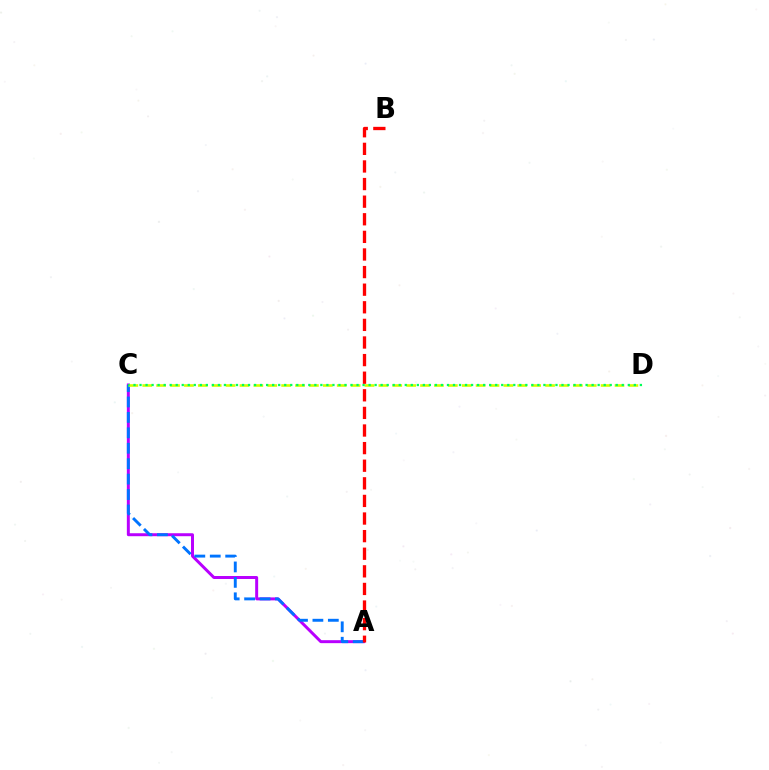{('A', 'C'): [{'color': '#b900ff', 'line_style': 'solid', 'thickness': 2.14}, {'color': '#0074ff', 'line_style': 'dashed', 'thickness': 2.1}], ('C', 'D'): [{'color': '#d1ff00', 'line_style': 'dashed', 'thickness': 1.89}, {'color': '#00ff5c', 'line_style': 'dotted', 'thickness': 1.64}], ('A', 'B'): [{'color': '#ff0000', 'line_style': 'dashed', 'thickness': 2.39}]}